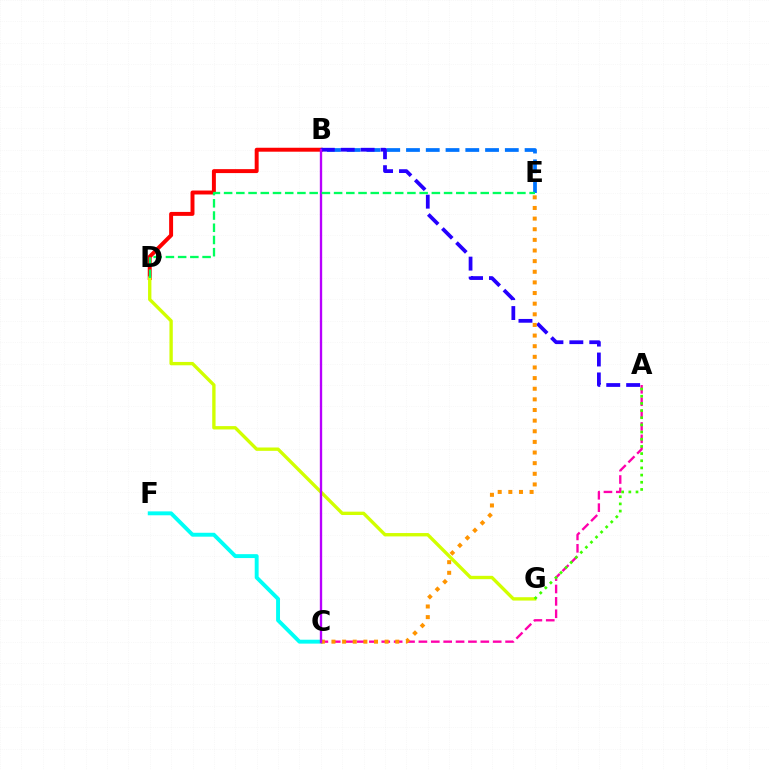{('B', 'D'): [{'color': '#ff0000', 'line_style': 'solid', 'thickness': 2.84}], ('B', 'E'): [{'color': '#0074ff', 'line_style': 'dashed', 'thickness': 2.69}], ('D', 'G'): [{'color': '#d1ff00', 'line_style': 'solid', 'thickness': 2.41}], ('C', 'F'): [{'color': '#00fff6', 'line_style': 'solid', 'thickness': 2.81}], ('A', 'B'): [{'color': '#2500ff', 'line_style': 'dashed', 'thickness': 2.71}], ('A', 'C'): [{'color': '#ff00ac', 'line_style': 'dashed', 'thickness': 1.68}], ('A', 'G'): [{'color': '#3dff00', 'line_style': 'dotted', 'thickness': 1.95}], ('C', 'E'): [{'color': '#ff9400', 'line_style': 'dotted', 'thickness': 2.89}], ('B', 'C'): [{'color': '#b900ff', 'line_style': 'solid', 'thickness': 1.68}], ('D', 'E'): [{'color': '#00ff5c', 'line_style': 'dashed', 'thickness': 1.66}]}